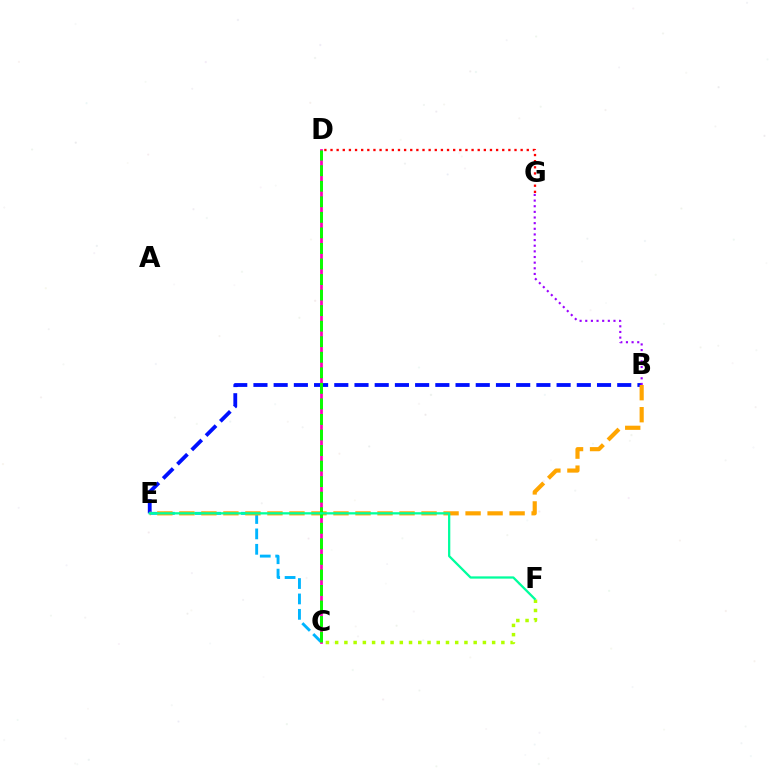{('C', 'F'): [{'color': '#b3ff00', 'line_style': 'dotted', 'thickness': 2.51}], ('C', 'D'): [{'color': '#ff00bd', 'line_style': 'solid', 'thickness': 1.97}, {'color': '#08ff00', 'line_style': 'dashed', 'thickness': 2.11}], ('B', 'E'): [{'color': '#0010ff', 'line_style': 'dashed', 'thickness': 2.75}, {'color': '#ffa500', 'line_style': 'dashed', 'thickness': 2.99}], ('D', 'G'): [{'color': '#ff0000', 'line_style': 'dotted', 'thickness': 1.67}], ('C', 'E'): [{'color': '#00b5ff', 'line_style': 'dashed', 'thickness': 2.09}], ('B', 'G'): [{'color': '#9b00ff', 'line_style': 'dotted', 'thickness': 1.53}], ('E', 'F'): [{'color': '#00ff9d', 'line_style': 'solid', 'thickness': 1.63}]}